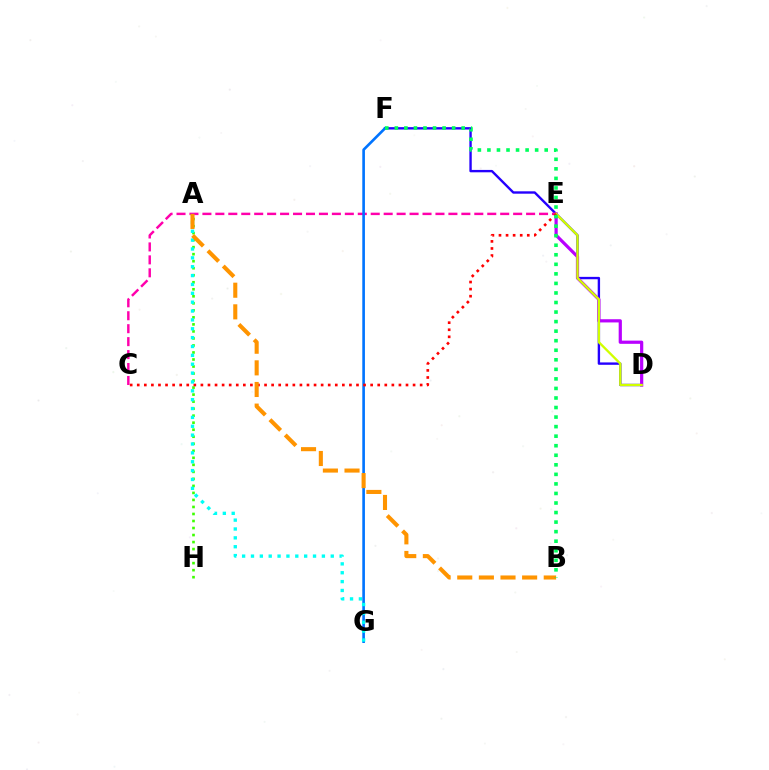{('D', 'F'): [{'color': '#2500ff', 'line_style': 'solid', 'thickness': 1.71}], ('D', 'E'): [{'color': '#b900ff', 'line_style': 'solid', 'thickness': 2.31}, {'color': '#d1ff00', 'line_style': 'solid', 'thickness': 1.66}], ('C', 'E'): [{'color': '#ff00ac', 'line_style': 'dashed', 'thickness': 1.76}, {'color': '#ff0000', 'line_style': 'dotted', 'thickness': 1.92}], ('F', 'G'): [{'color': '#0074ff', 'line_style': 'solid', 'thickness': 1.9}], ('A', 'H'): [{'color': '#3dff00', 'line_style': 'dotted', 'thickness': 1.91}], ('A', 'G'): [{'color': '#00fff6', 'line_style': 'dotted', 'thickness': 2.41}], ('A', 'B'): [{'color': '#ff9400', 'line_style': 'dashed', 'thickness': 2.94}], ('B', 'F'): [{'color': '#00ff5c', 'line_style': 'dotted', 'thickness': 2.59}]}